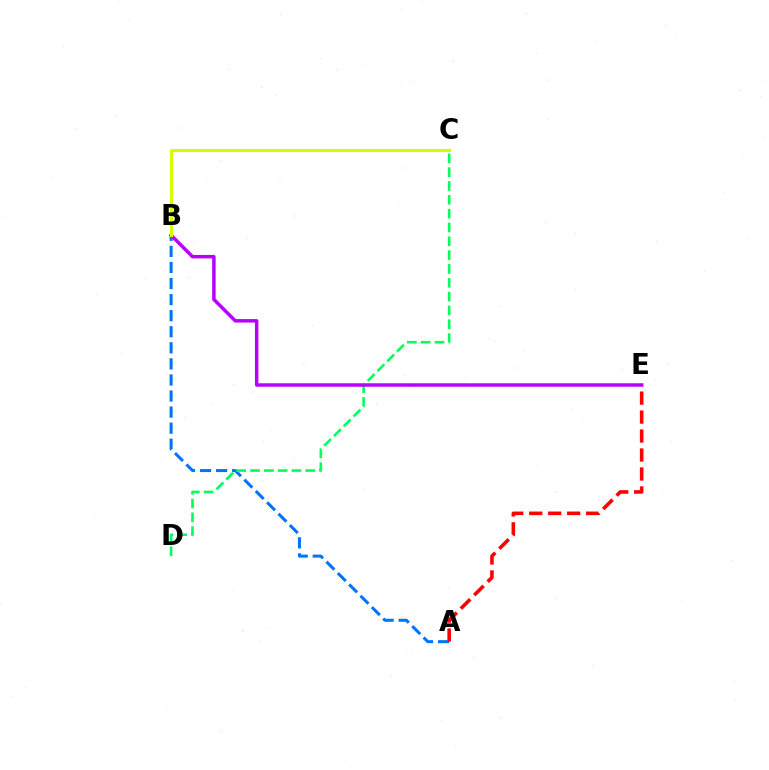{('A', 'B'): [{'color': '#0074ff', 'line_style': 'dashed', 'thickness': 2.18}], ('C', 'D'): [{'color': '#00ff5c', 'line_style': 'dashed', 'thickness': 1.88}], ('A', 'E'): [{'color': '#ff0000', 'line_style': 'dashed', 'thickness': 2.58}], ('B', 'E'): [{'color': '#b900ff', 'line_style': 'solid', 'thickness': 2.5}], ('B', 'C'): [{'color': '#d1ff00', 'line_style': 'solid', 'thickness': 2.24}]}